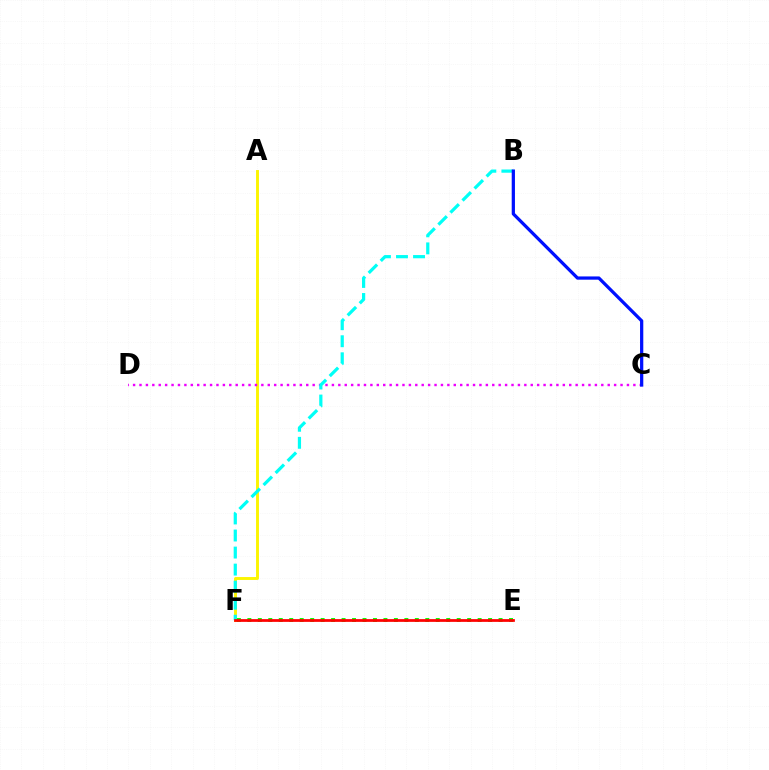{('E', 'F'): [{'color': '#08ff00', 'line_style': 'dotted', 'thickness': 2.84}, {'color': '#ff0000', 'line_style': 'solid', 'thickness': 1.97}], ('A', 'F'): [{'color': '#fcf500', 'line_style': 'solid', 'thickness': 2.1}], ('C', 'D'): [{'color': '#ee00ff', 'line_style': 'dotted', 'thickness': 1.74}], ('B', 'F'): [{'color': '#00fff6', 'line_style': 'dashed', 'thickness': 2.31}], ('B', 'C'): [{'color': '#0010ff', 'line_style': 'solid', 'thickness': 2.34}]}